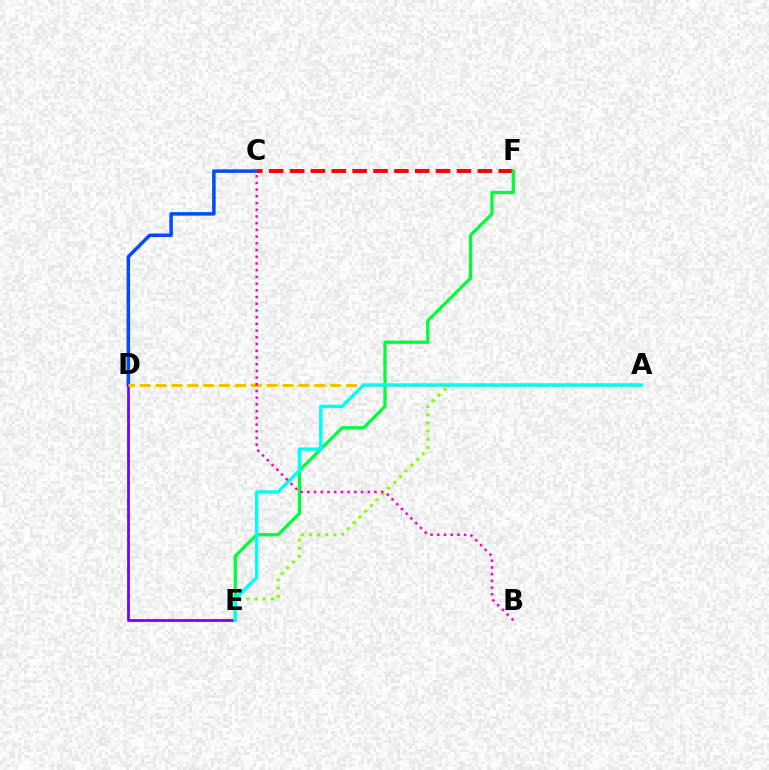{('C', 'D'): [{'color': '#004bff', 'line_style': 'solid', 'thickness': 2.52}], ('D', 'E'): [{'color': '#7200ff', 'line_style': 'solid', 'thickness': 1.99}], ('A', 'D'): [{'color': '#ffbd00', 'line_style': 'dashed', 'thickness': 2.15}], ('C', 'F'): [{'color': '#ff0000', 'line_style': 'dashed', 'thickness': 2.83}], ('E', 'F'): [{'color': '#00ff39', 'line_style': 'solid', 'thickness': 2.36}], ('A', 'E'): [{'color': '#84ff00', 'line_style': 'dotted', 'thickness': 2.21}, {'color': '#00fff6', 'line_style': 'solid', 'thickness': 2.47}], ('B', 'C'): [{'color': '#ff00cf', 'line_style': 'dotted', 'thickness': 1.82}]}